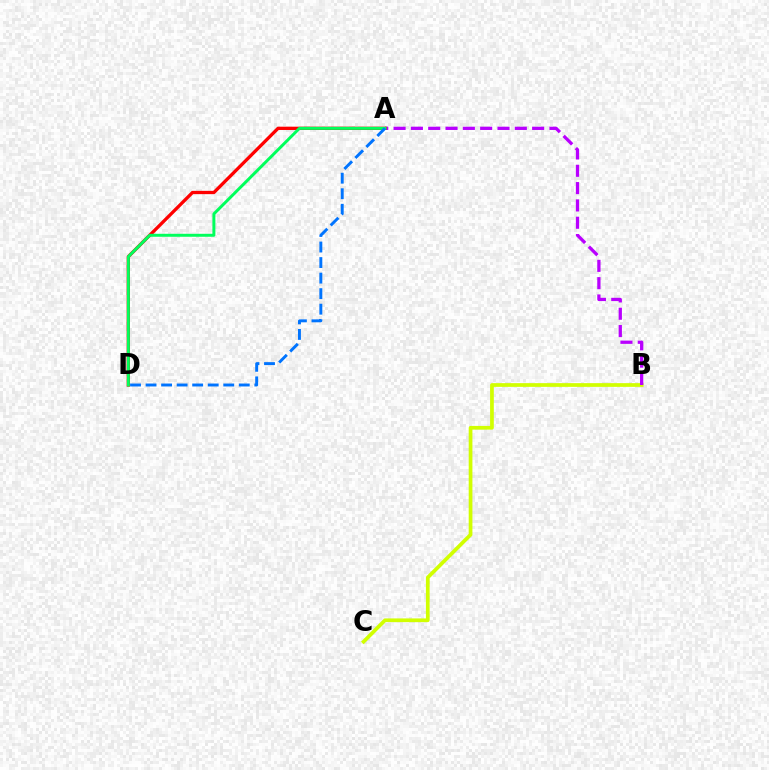{('B', 'C'): [{'color': '#d1ff00', 'line_style': 'solid', 'thickness': 2.68}], ('A', 'B'): [{'color': '#b900ff', 'line_style': 'dashed', 'thickness': 2.35}], ('A', 'D'): [{'color': '#ff0000', 'line_style': 'solid', 'thickness': 2.38}, {'color': '#00ff5c', 'line_style': 'solid', 'thickness': 2.14}, {'color': '#0074ff', 'line_style': 'dashed', 'thickness': 2.11}]}